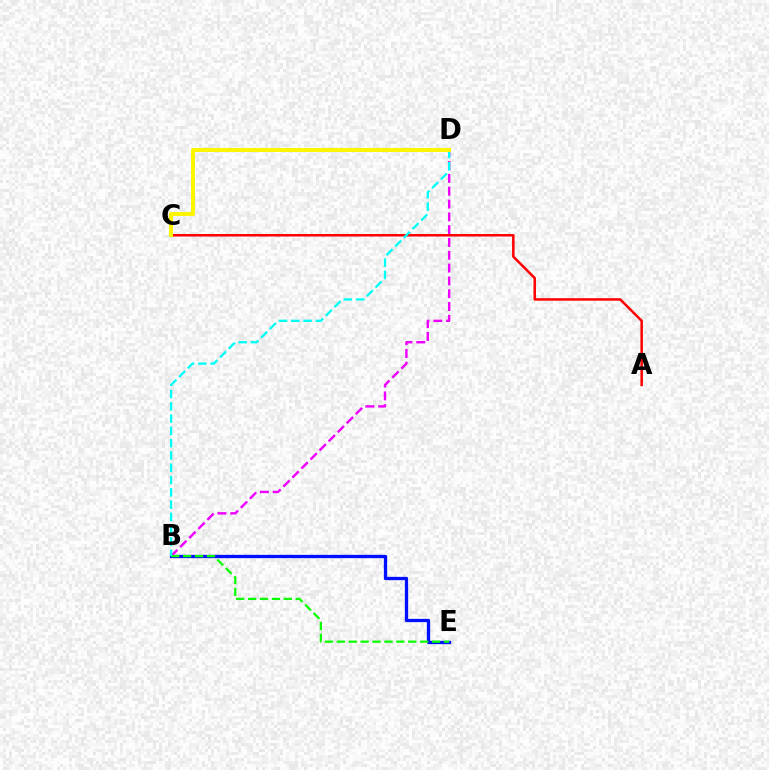{('B', 'E'): [{'color': '#0010ff', 'line_style': 'solid', 'thickness': 2.37}, {'color': '#08ff00', 'line_style': 'dashed', 'thickness': 1.62}], ('B', 'D'): [{'color': '#ee00ff', 'line_style': 'dashed', 'thickness': 1.74}, {'color': '#00fff6', 'line_style': 'dashed', 'thickness': 1.67}], ('A', 'C'): [{'color': '#ff0000', 'line_style': 'solid', 'thickness': 1.8}], ('C', 'D'): [{'color': '#fcf500', 'line_style': 'solid', 'thickness': 2.89}]}